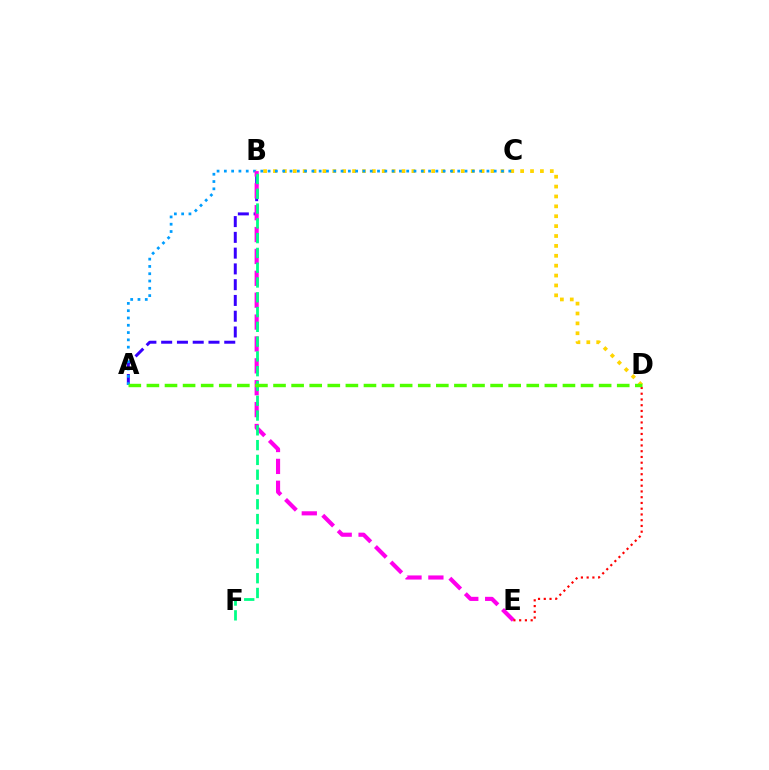{('B', 'D'): [{'color': '#ffd500', 'line_style': 'dotted', 'thickness': 2.69}], ('A', 'B'): [{'color': '#3700ff', 'line_style': 'dashed', 'thickness': 2.14}], ('A', 'C'): [{'color': '#009eff', 'line_style': 'dotted', 'thickness': 1.98}], ('B', 'E'): [{'color': '#ff00ed', 'line_style': 'dashed', 'thickness': 2.97}], ('D', 'E'): [{'color': '#ff0000', 'line_style': 'dotted', 'thickness': 1.56}], ('B', 'F'): [{'color': '#00ff86', 'line_style': 'dashed', 'thickness': 2.01}], ('A', 'D'): [{'color': '#4fff00', 'line_style': 'dashed', 'thickness': 2.46}]}